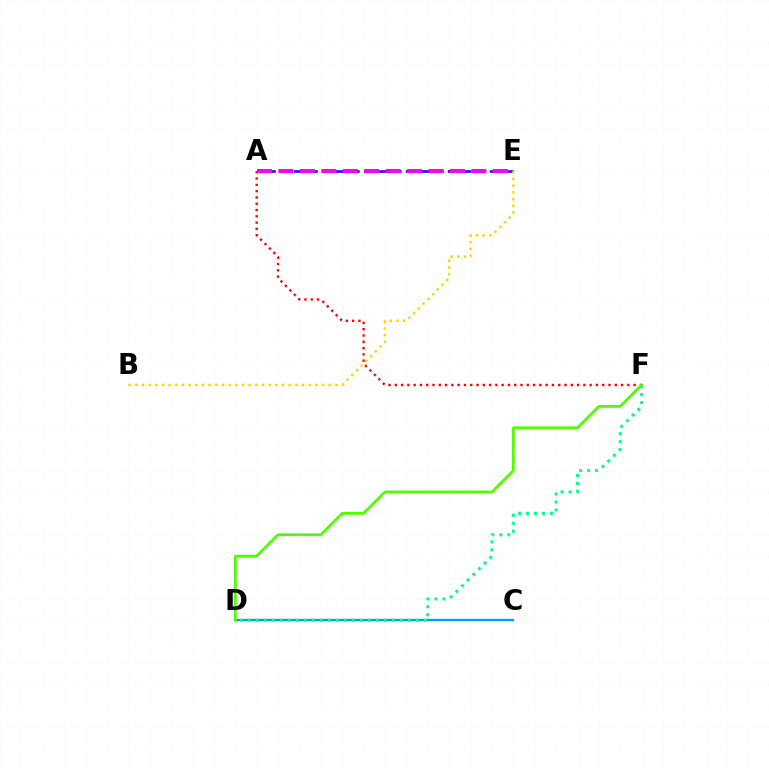{('C', 'D'): [{'color': '#009eff', 'line_style': 'solid', 'thickness': 1.71}], ('A', 'F'): [{'color': '#ff0000', 'line_style': 'dotted', 'thickness': 1.71}], ('D', 'F'): [{'color': '#4fff00', 'line_style': 'solid', 'thickness': 2.02}, {'color': '#00ff86', 'line_style': 'dotted', 'thickness': 2.17}], ('A', 'E'): [{'color': '#3700ff', 'line_style': 'dashed', 'thickness': 1.9}, {'color': '#ff00ed', 'line_style': 'dashed', 'thickness': 2.91}], ('B', 'E'): [{'color': '#ffd500', 'line_style': 'dotted', 'thickness': 1.81}]}